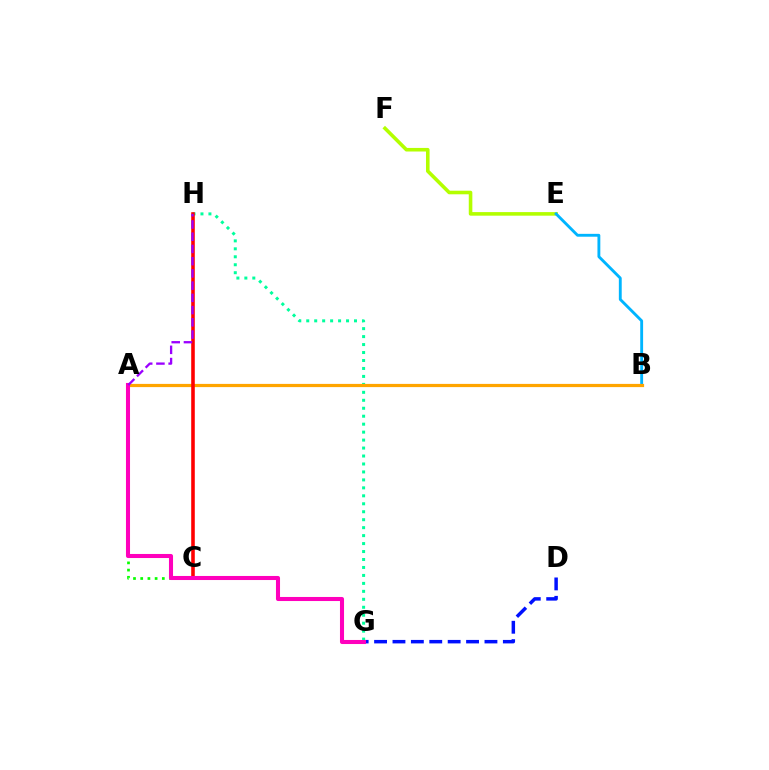{('D', 'G'): [{'color': '#0010ff', 'line_style': 'dashed', 'thickness': 2.5}], ('A', 'C'): [{'color': '#08ff00', 'line_style': 'dotted', 'thickness': 1.96}], ('G', 'H'): [{'color': '#00ff9d', 'line_style': 'dotted', 'thickness': 2.16}], ('E', 'F'): [{'color': '#b3ff00', 'line_style': 'solid', 'thickness': 2.58}], ('B', 'E'): [{'color': '#00b5ff', 'line_style': 'solid', 'thickness': 2.06}], ('A', 'B'): [{'color': '#ffa500', 'line_style': 'solid', 'thickness': 2.31}], ('C', 'H'): [{'color': '#ff0000', 'line_style': 'solid', 'thickness': 2.57}], ('A', 'G'): [{'color': '#ff00bd', 'line_style': 'solid', 'thickness': 2.92}], ('A', 'H'): [{'color': '#9b00ff', 'line_style': 'dashed', 'thickness': 1.66}]}